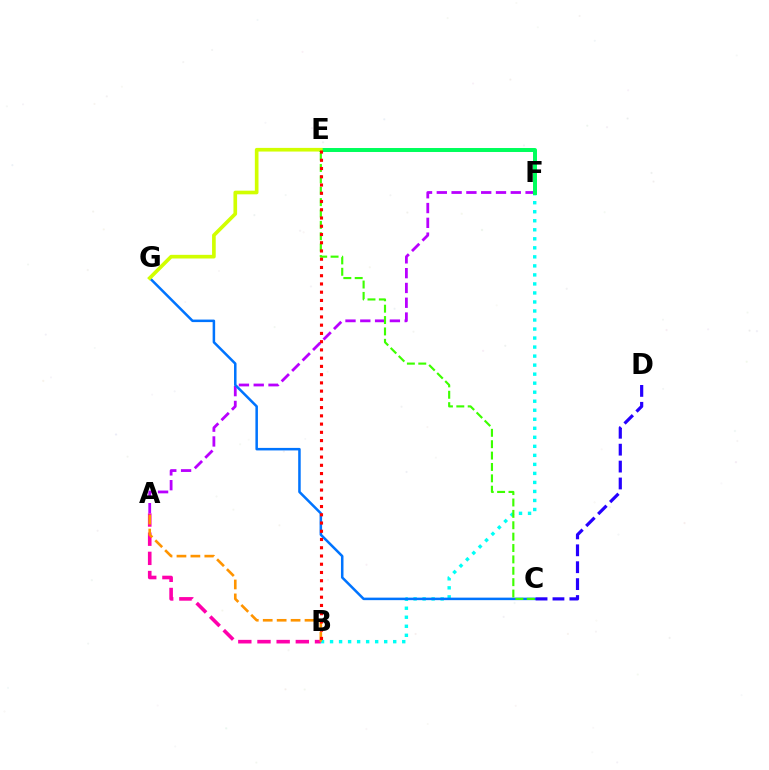{('B', 'F'): [{'color': '#00fff6', 'line_style': 'dotted', 'thickness': 2.45}], ('A', 'B'): [{'color': '#ff00ac', 'line_style': 'dashed', 'thickness': 2.6}, {'color': '#ff9400', 'line_style': 'dashed', 'thickness': 1.89}], ('A', 'F'): [{'color': '#b900ff', 'line_style': 'dashed', 'thickness': 2.01}], ('C', 'G'): [{'color': '#0074ff', 'line_style': 'solid', 'thickness': 1.82}], ('C', 'D'): [{'color': '#2500ff', 'line_style': 'dashed', 'thickness': 2.3}], ('E', 'F'): [{'color': '#00ff5c', 'line_style': 'solid', 'thickness': 2.86}], ('C', 'E'): [{'color': '#3dff00', 'line_style': 'dashed', 'thickness': 1.55}], ('E', 'G'): [{'color': '#d1ff00', 'line_style': 'solid', 'thickness': 2.63}], ('B', 'E'): [{'color': '#ff0000', 'line_style': 'dotted', 'thickness': 2.24}]}